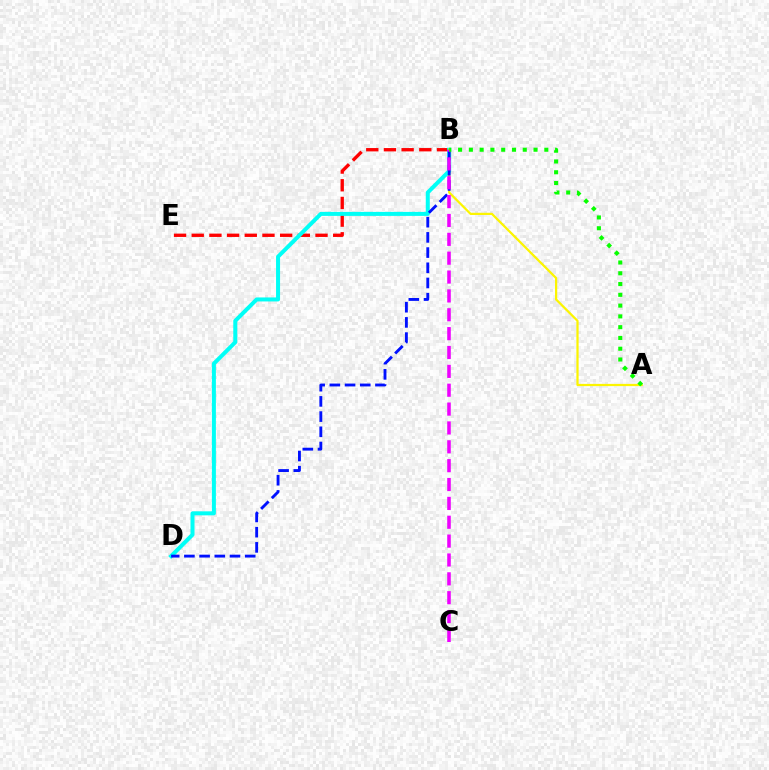{('B', 'E'): [{'color': '#ff0000', 'line_style': 'dashed', 'thickness': 2.4}], ('B', 'D'): [{'color': '#00fff6', 'line_style': 'solid', 'thickness': 2.89}, {'color': '#0010ff', 'line_style': 'dashed', 'thickness': 2.07}], ('A', 'B'): [{'color': '#fcf500', 'line_style': 'solid', 'thickness': 1.61}, {'color': '#08ff00', 'line_style': 'dotted', 'thickness': 2.93}], ('B', 'C'): [{'color': '#ee00ff', 'line_style': 'dashed', 'thickness': 2.56}]}